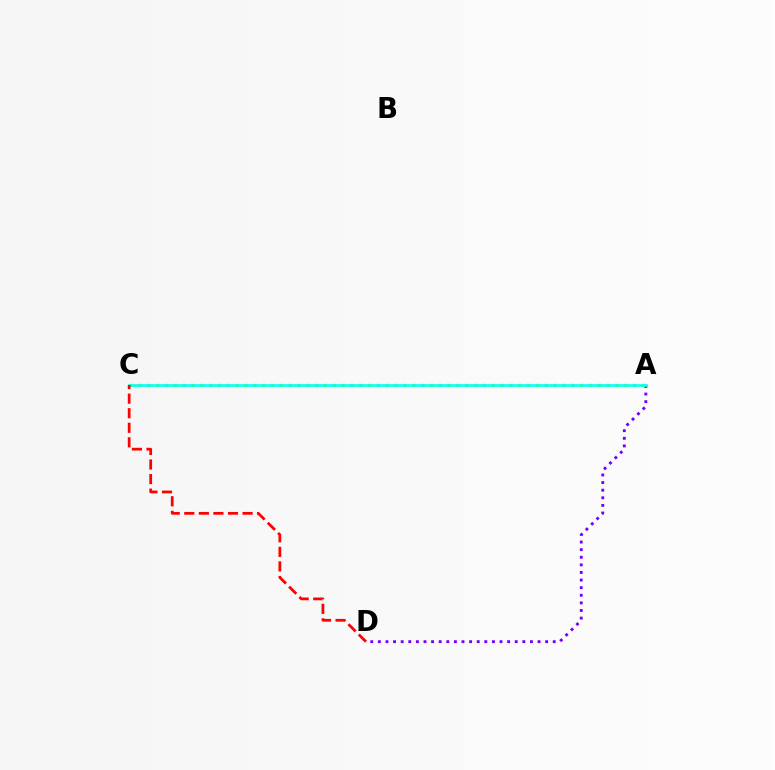{('A', 'C'): [{'color': '#84ff00', 'line_style': 'dotted', 'thickness': 2.4}, {'color': '#00fff6', 'line_style': 'solid', 'thickness': 1.86}], ('A', 'D'): [{'color': '#7200ff', 'line_style': 'dotted', 'thickness': 2.07}], ('C', 'D'): [{'color': '#ff0000', 'line_style': 'dashed', 'thickness': 1.98}]}